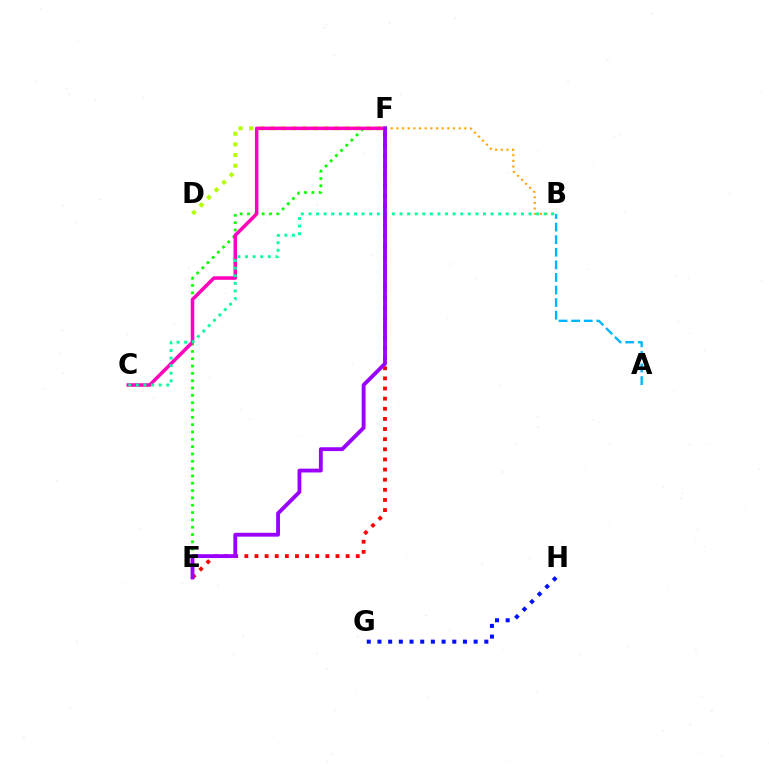{('E', 'F'): [{'color': '#08ff00', 'line_style': 'dotted', 'thickness': 1.99}, {'color': '#ff0000', 'line_style': 'dotted', 'thickness': 2.75}, {'color': '#9b00ff', 'line_style': 'solid', 'thickness': 2.77}], ('D', 'F'): [{'color': '#b3ff00', 'line_style': 'dotted', 'thickness': 2.89}], ('C', 'F'): [{'color': '#ff00bd', 'line_style': 'solid', 'thickness': 2.52}], ('A', 'B'): [{'color': '#00b5ff', 'line_style': 'dashed', 'thickness': 1.71}], ('B', 'F'): [{'color': '#ffa500', 'line_style': 'dotted', 'thickness': 1.54}], ('B', 'C'): [{'color': '#00ff9d', 'line_style': 'dotted', 'thickness': 2.06}], ('G', 'H'): [{'color': '#0010ff', 'line_style': 'dotted', 'thickness': 2.9}]}